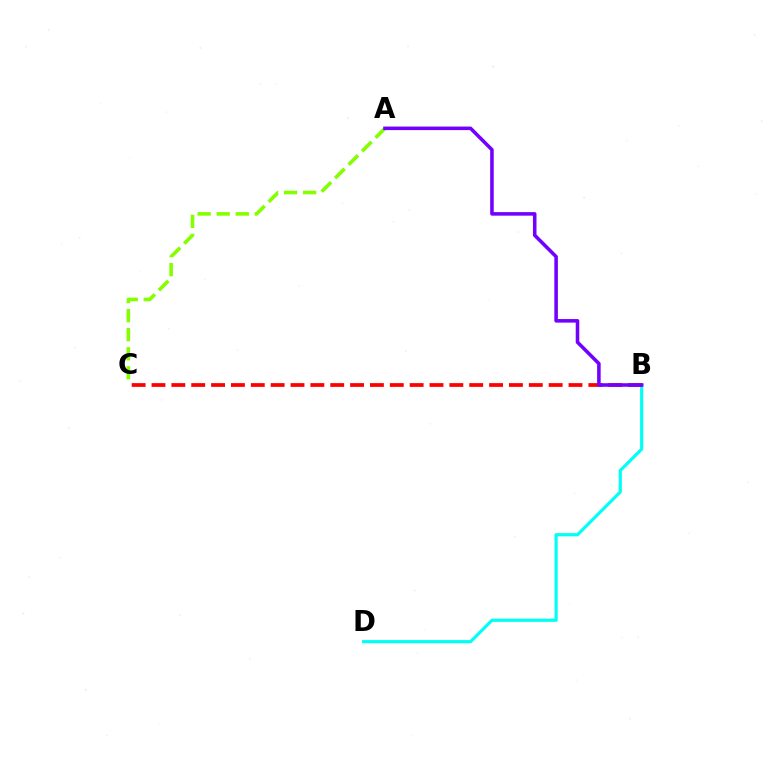{('A', 'C'): [{'color': '#84ff00', 'line_style': 'dashed', 'thickness': 2.59}], ('B', 'D'): [{'color': '#00fff6', 'line_style': 'solid', 'thickness': 2.28}], ('B', 'C'): [{'color': '#ff0000', 'line_style': 'dashed', 'thickness': 2.7}], ('A', 'B'): [{'color': '#7200ff', 'line_style': 'solid', 'thickness': 2.55}]}